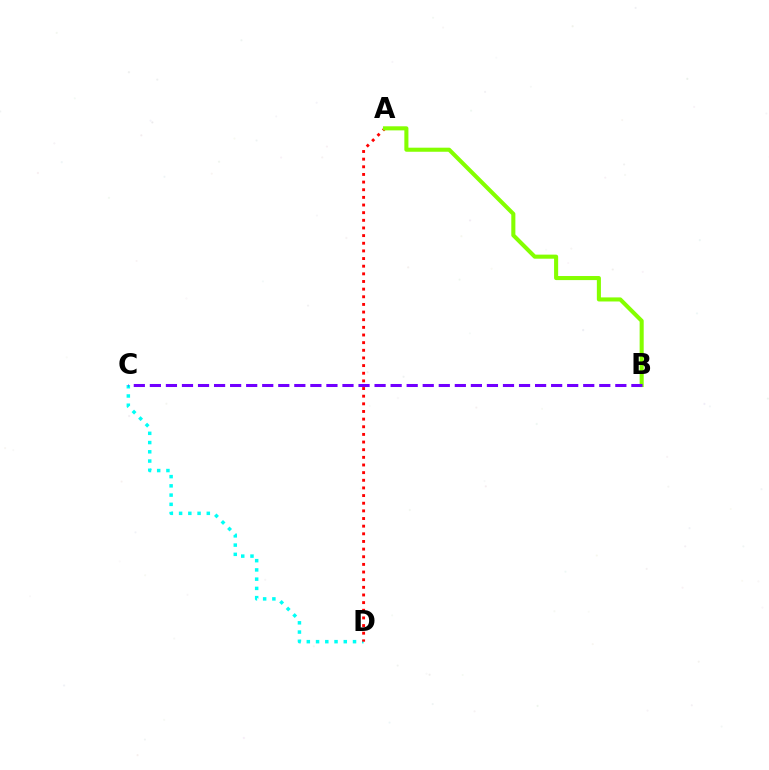{('C', 'D'): [{'color': '#00fff6', 'line_style': 'dotted', 'thickness': 2.51}], ('A', 'D'): [{'color': '#ff0000', 'line_style': 'dotted', 'thickness': 2.08}], ('A', 'B'): [{'color': '#84ff00', 'line_style': 'solid', 'thickness': 2.93}], ('B', 'C'): [{'color': '#7200ff', 'line_style': 'dashed', 'thickness': 2.18}]}